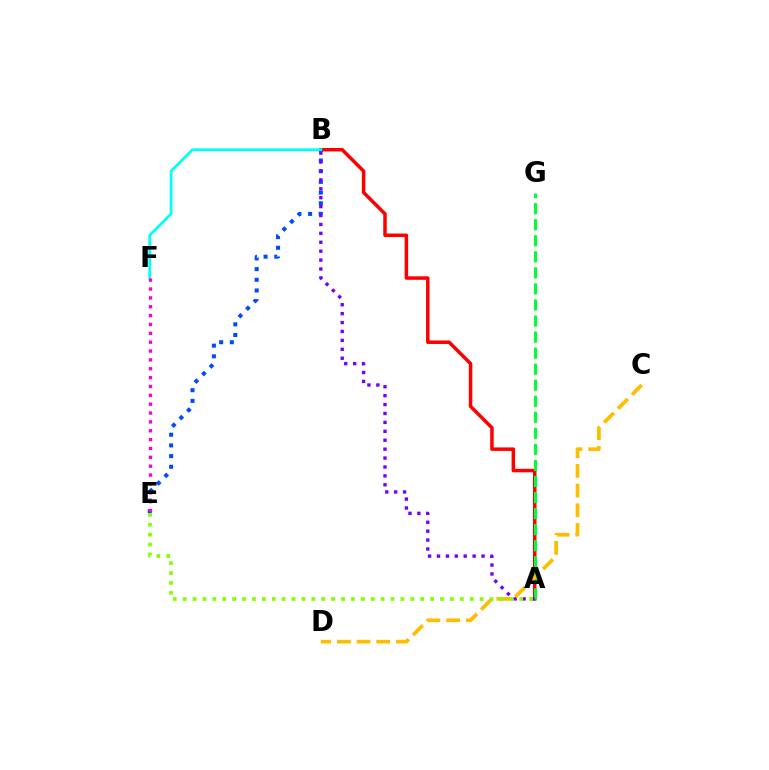{('A', 'B'): [{'color': '#ff0000', 'line_style': 'solid', 'thickness': 2.52}, {'color': '#7200ff', 'line_style': 'dotted', 'thickness': 2.42}], ('B', 'E'): [{'color': '#004bff', 'line_style': 'dotted', 'thickness': 2.9}], ('A', 'G'): [{'color': '#00ff39', 'line_style': 'dashed', 'thickness': 2.18}], ('C', 'D'): [{'color': '#ffbd00', 'line_style': 'dashed', 'thickness': 2.67}], ('A', 'E'): [{'color': '#84ff00', 'line_style': 'dotted', 'thickness': 2.69}], ('B', 'F'): [{'color': '#00fff6', 'line_style': 'solid', 'thickness': 1.97}], ('E', 'F'): [{'color': '#ff00cf', 'line_style': 'dotted', 'thickness': 2.41}]}